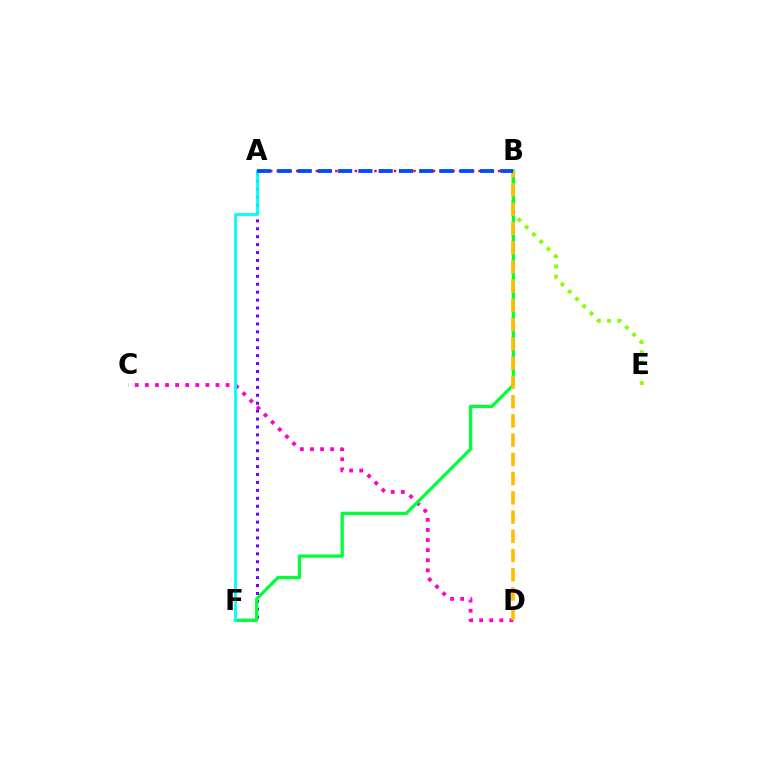{('C', 'D'): [{'color': '#ff00cf', 'line_style': 'dotted', 'thickness': 2.74}], ('B', 'E'): [{'color': '#84ff00', 'line_style': 'dotted', 'thickness': 2.8}], ('A', 'F'): [{'color': '#7200ff', 'line_style': 'dotted', 'thickness': 2.15}, {'color': '#00fff6', 'line_style': 'solid', 'thickness': 2.05}], ('A', 'B'): [{'color': '#ff0000', 'line_style': 'dotted', 'thickness': 1.77}, {'color': '#004bff', 'line_style': 'dashed', 'thickness': 2.75}], ('B', 'F'): [{'color': '#00ff39', 'line_style': 'solid', 'thickness': 2.36}], ('B', 'D'): [{'color': '#ffbd00', 'line_style': 'dashed', 'thickness': 2.61}]}